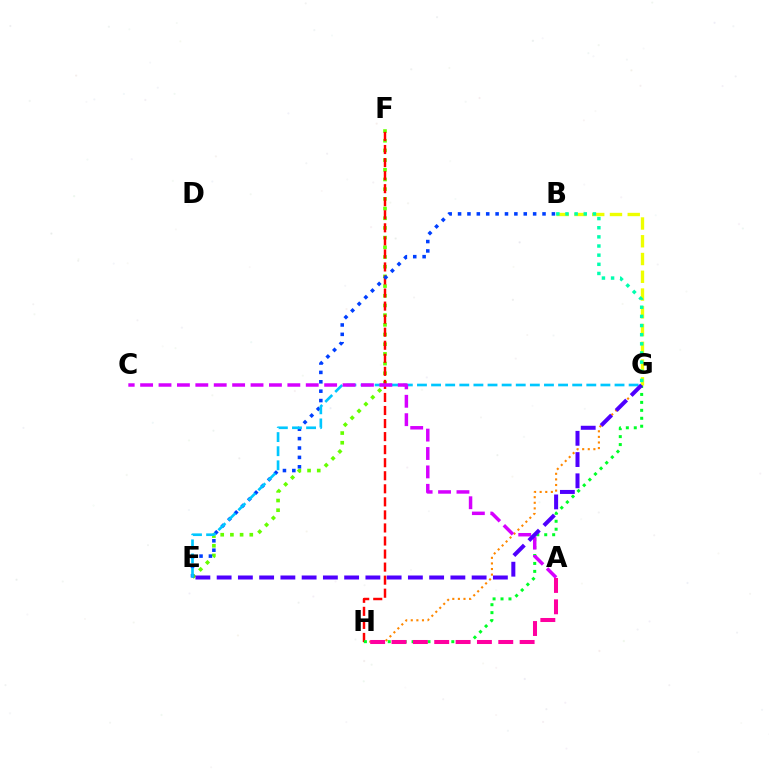{('E', 'F'): [{'color': '#66ff00', 'line_style': 'dotted', 'thickness': 2.63}], ('G', 'H'): [{'color': '#ff8800', 'line_style': 'dotted', 'thickness': 1.52}, {'color': '#00ff27', 'line_style': 'dotted', 'thickness': 2.16}], ('F', 'H'): [{'color': '#ff0000', 'line_style': 'dashed', 'thickness': 1.77}], ('B', 'E'): [{'color': '#003fff', 'line_style': 'dotted', 'thickness': 2.55}], ('E', 'G'): [{'color': '#00c7ff', 'line_style': 'dashed', 'thickness': 1.92}, {'color': '#4f00ff', 'line_style': 'dashed', 'thickness': 2.89}], ('A', 'C'): [{'color': '#d600ff', 'line_style': 'dashed', 'thickness': 2.5}], ('B', 'G'): [{'color': '#eeff00', 'line_style': 'dashed', 'thickness': 2.41}, {'color': '#00ffaf', 'line_style': 'dotted', 'thickness': 2.49}], ('A', 'H'): [{'color': '#ff00a0', 'line_style': 'dashed', 'thickness': 2.9}]}